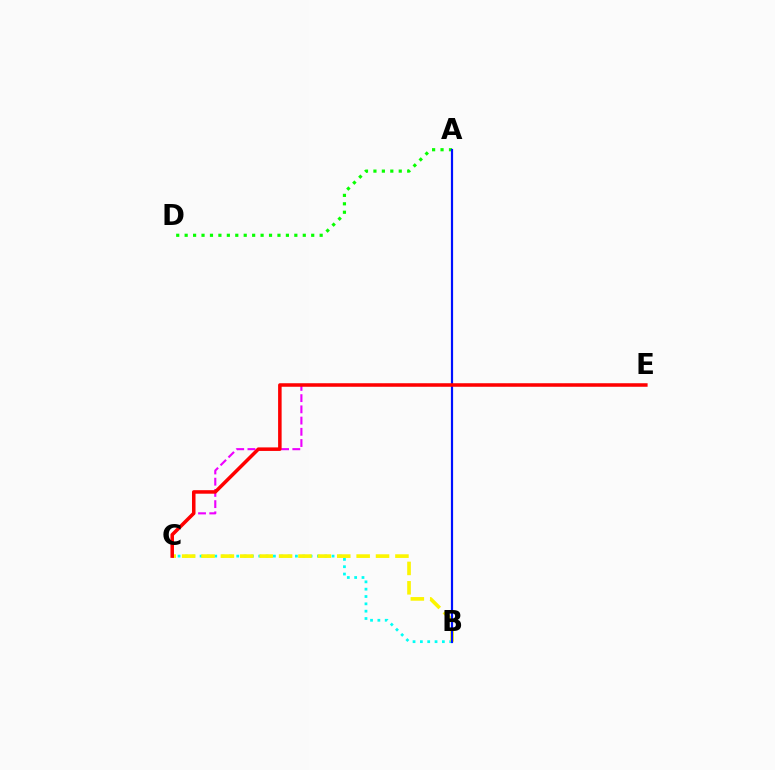{('A', 'D'): [{'color': '#08ff00', 'line_style': 'dotted', 'thickness': 2.29}], ('B', 'C'): [{'color': '#00fff6', 'line_style': 'dotted', 'thickness': 1.99}, {'color': '#fcf500', 'line_style': 'dashed', 'thickness': 2.63}], ('C', 'E'): [{'color': '#ee00ff', 'line_style': 'dashed', 'thickness': 1.52}, {'color': '#ff0000', 'line_style': 'solid', 'thickness': 2.54}], ('A', 'B'): [{'color': '#0010ff', 'line_style': 'solid', 'thickness': 1.58}]}